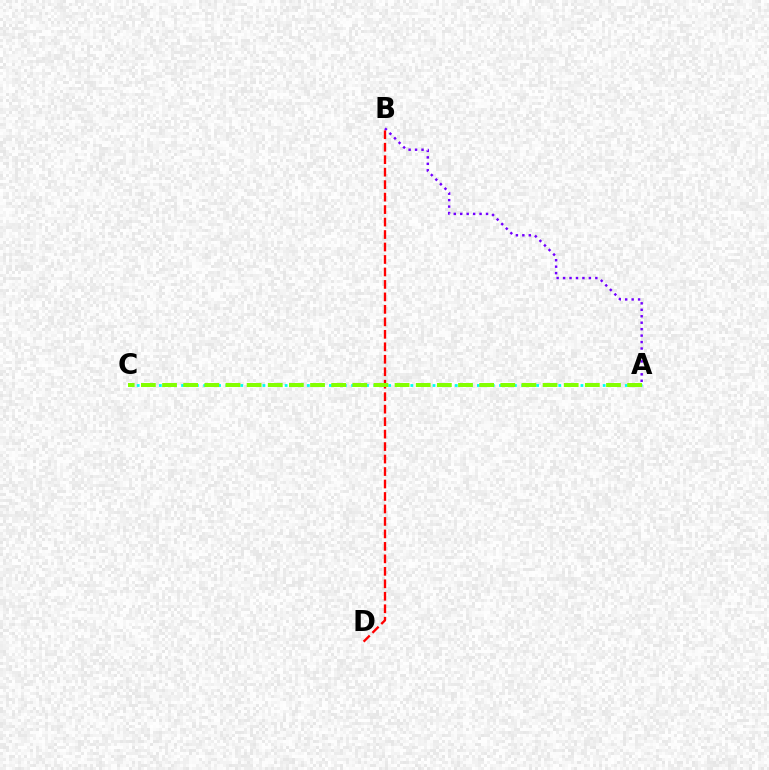{('A', 'B'): [{'color': '#7200ff', 'line_style': 'dotted', 'thickness': 1.75}], ('A', 'C'): [{'color': '#00fff6', 'line_style': 'dotted', 'thickness': 2.01}, {'color': '#84ff00', 'line_style': 'dashed', 'thickness': 2.87}], ('B', 'D'): [{'color': '#ff0000', 'line_style': 'dashed', 'thickness': 1.69}]}